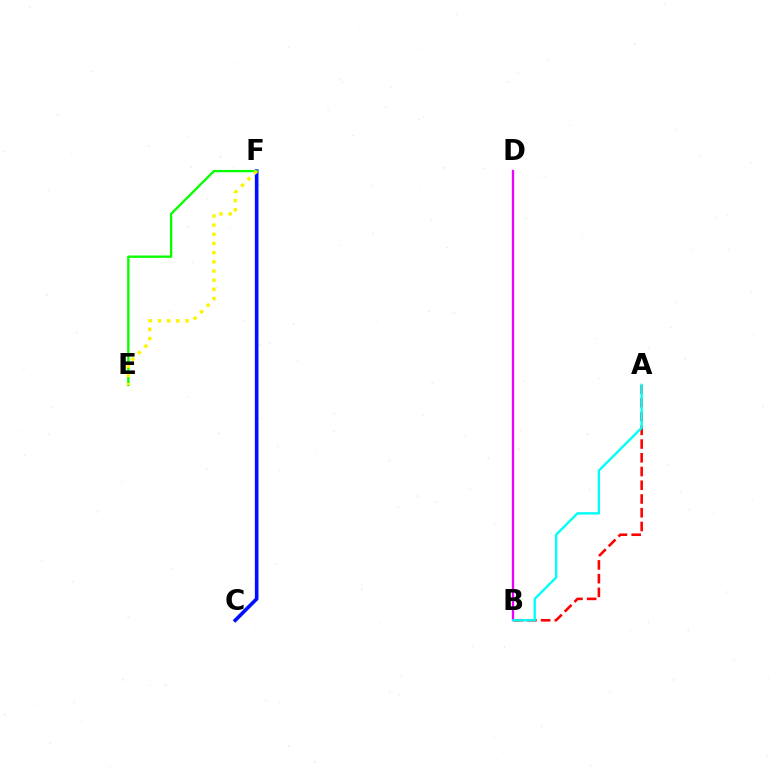{('C', 'F'): [{'color': '#0010ff', 'line_style': 'solid', 'thickness': 2.61}], ('A', 'B'): [{'color': '#ff0000', 'line_style': 'dashed', 'thickness': 1.87}, {'color': '#00fff6', 'line_style': 'solid', 'thickness': 1.71}], ('E', 'F'): [{'color': '#08ff00', 'line_style': 'solid', 'thickness': 1.68}, {'color': '#fcf500', 'line_style': 'dotted', 'thickness': 2.49}], ('B', 'D'): [{'color': '#ee00ff', 'line_style': 'solid', 'thickness': 1.65}]}